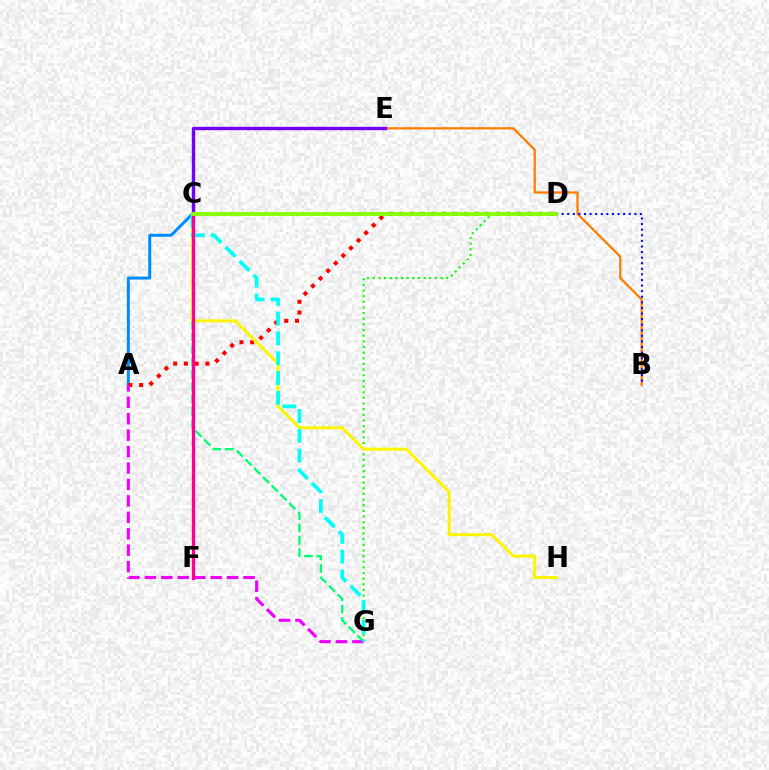{('C', 'G'): [{'color': '#00ff74', 'line_style': 'dashed', 'thickness': 1.68}, {'color': '#00fff6', 'line_style': 'dashed', 'thickness': 2.69}], ('A', 'C'): [{'color': '#008cff', 'line_style': 'solid', 'thickness': 2.14}], ('A', 'D'): [{'color': '#ff0000', 'line_style': 'dotted', 'thickness': 2.92}], ('A', 'G'): [{'color': '#ee00ff', 'line_style': 'dashed', 'thickness': 2.23}], ('B', 'E'): [{'color': '#ff7c00', 'line_style': 'solid', 'thickness': 1.63}], ('D', 'G'): [{'color': '#08ff00', 'line_style': 'dotted', 'thickness': 1.54}], ('C', 'E'): [{'color': '#7200ff', 'line_style': 'solid', 'thickness': 2.43}], ('C', 'H'): [{'color': '#fcf500', 'line_style': 'solid', 'thickness': 2.16}], ('C', 'F'): [{'color': '#ff0094', 'line_style': 'solid', 'thickness': 2.39}], ('B', 'D'): [{'color': '#0010ff', 'line_style': 'dotted', 'thickness': 1.52}], ('C', 'D'): [{'color': '#84ff00', 'line_style': 'solid', 'thickness': 2.73}]}